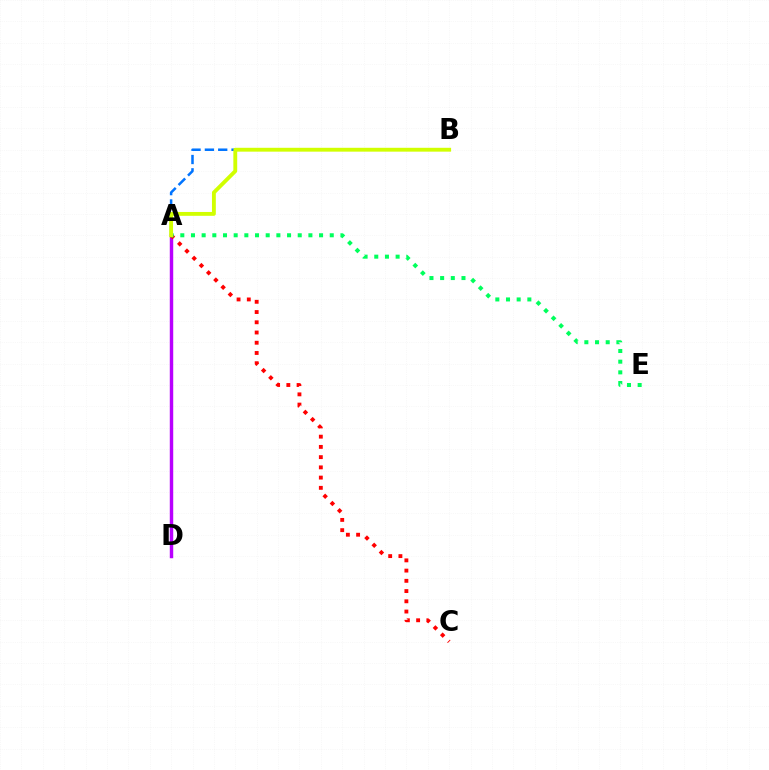{('A', 'B'): [{'color': '#0074ff', 'line_style': 'dashed', 'thickness': 1.81}, {'color': '#d1ff00', 'line_style': 'solid', 'thickness': 2.78}], ('A', 'D'): [{'color': '#b900ff', 'line_style': 'solid', 'thickness': 2.48}], ('A', 'C'): [{'color': '#ff0000', 'line_style': 'dotted', 'thickness': 2.78}], ('A', 'E'): [{'color': '#00ff5c', 'line_style': 'dotted', 'thickness': 2.9}]}